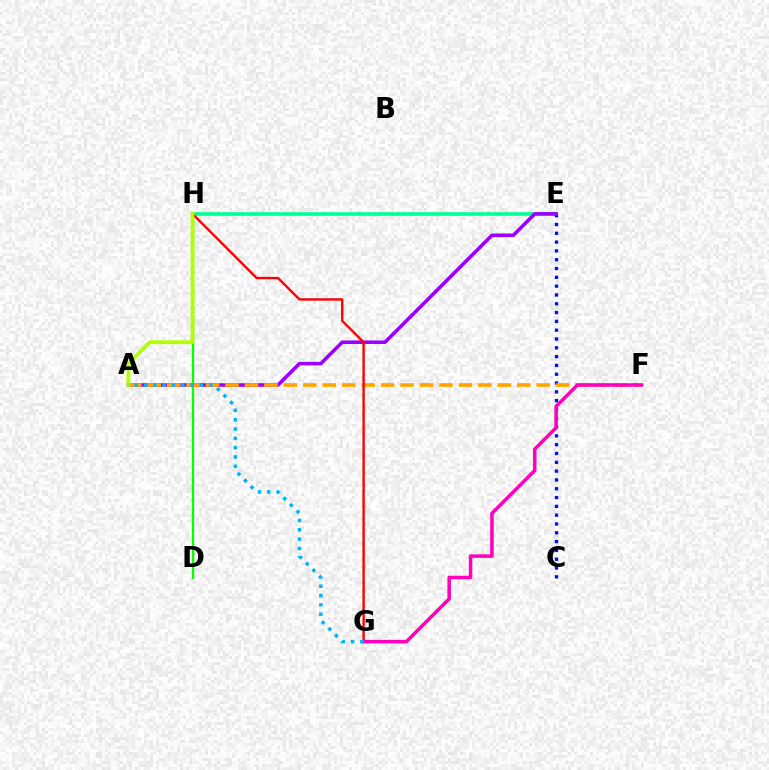{('E', 'H'): [{'color': '#00ff9d', 'line_style': 'solid', 'thickness': 2.6}], ('D', 'H'): [{'color': '#08ff00', 'line_style': 'solid', 'thickness': 1.68}], ('C', 'E'): [{'color': '#0010ff', 'line_style': 'dotted', 'thickness': 2.39}], ('A', 'E'): [{'color': '#9b00ff', 'line_style': 'solid', 'thickness': 2.57}], ('A', 'F'): [{'color': '#ffa500', 'line_style': 'dashed', 'thickness': 2.64}], ('G', 'H'): [{'color': '#ff0000', 'line_style': 'solid', 'thickness': 1.71}], ('F', 'G'): [{'color': '#ff00bd', 'line_style': 'solid', 'thickness': 2.53}], ('A', 'H'): [{'color': '#b3ff00', 'line_style': 'solid', 'thickness': 2.71}], ('A', 'G'): [{'color': '#00b5ff', 'line_style': 'dotted', 'thickness': 2.53}]}